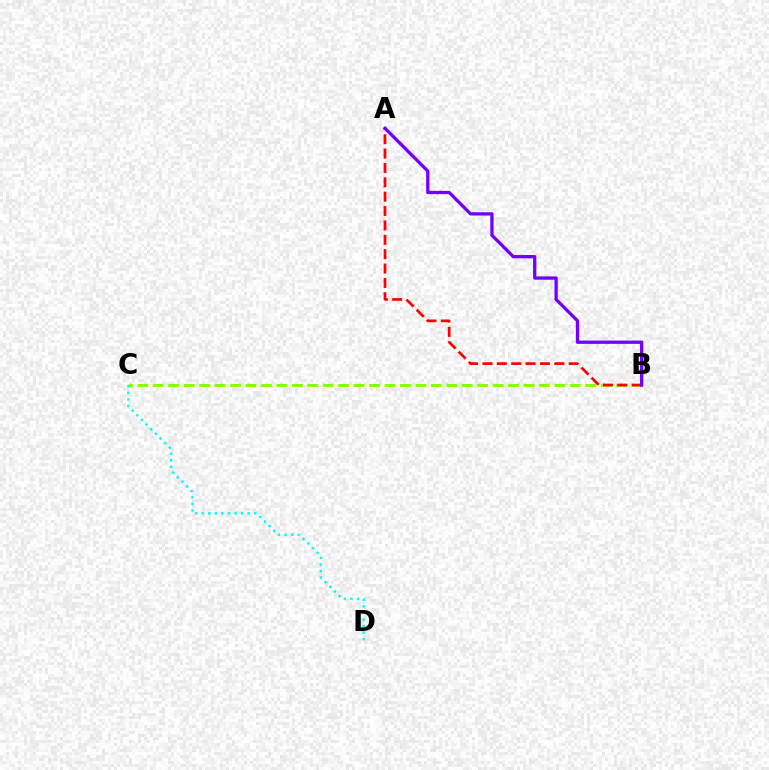{('B', 'C'): [{'color': '#84ff00', 'line_style': 'dashed', 'thickness': 2.1}], ('A', 'B'): [{'color': '#ff0000', 'line_style': 'dashed', 'thickness': 1.95}, {'color': '#7200ff', 'line_style': 'solid', 'thickness': 2.37}], ('C', 'D'): [{'color': '#00fff6', 'line_style': 'dotted', 'thickness': 1.78}]}